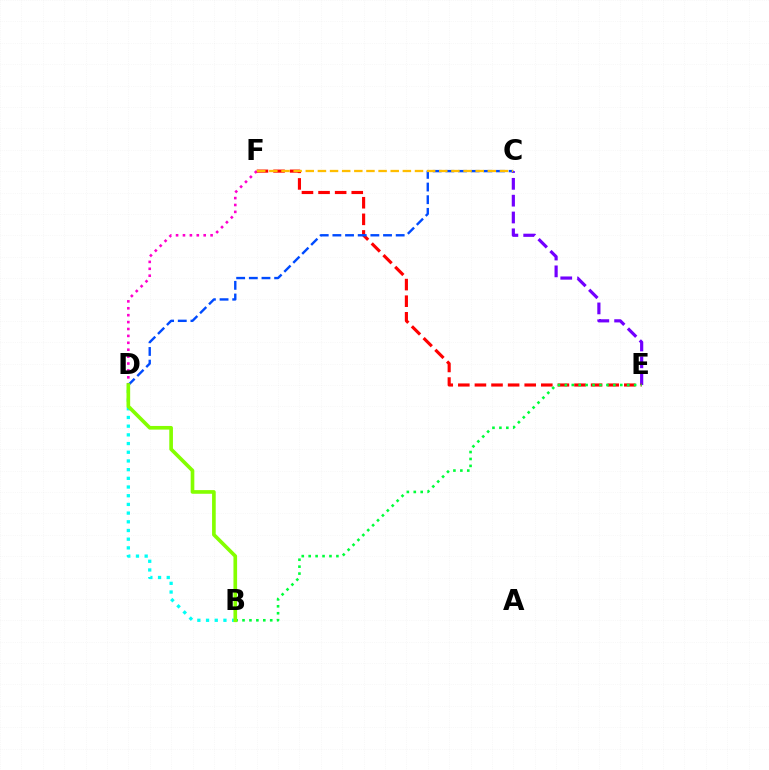{('D', 'F'): [{'color': '#ff00cf', 'line_style': 'dotted', 'thickness': 1.88}], ('B', 'D'): [{'color': '#00fff6', 'line_style': 'dotted', 'thickness': 2.36}, {'color': '#84ff00', 'line_style': 'solid', 'thickness': 2.63}], ('C', 'E'): [{'color': '#7200ff', 'line_style': 'dashed', 'thickness': 2.29}], ('E', 'F'): [{'color': '#ff0000', 'line_style': 'dashed', 'thickness': 2.25}], ('B', 'E'): [{'color': '#00ff39', 'line_style': 'dotted', 'thickness': 1.88}], ('C', 'D'): [{'color': '#004bff', 'line_style': 'dashed', 'thickness': 1.72}], ('C', 'F'): [{'color': '#ffbd00', 'line_style': 'dashed', 'thickness': 1.65}]}